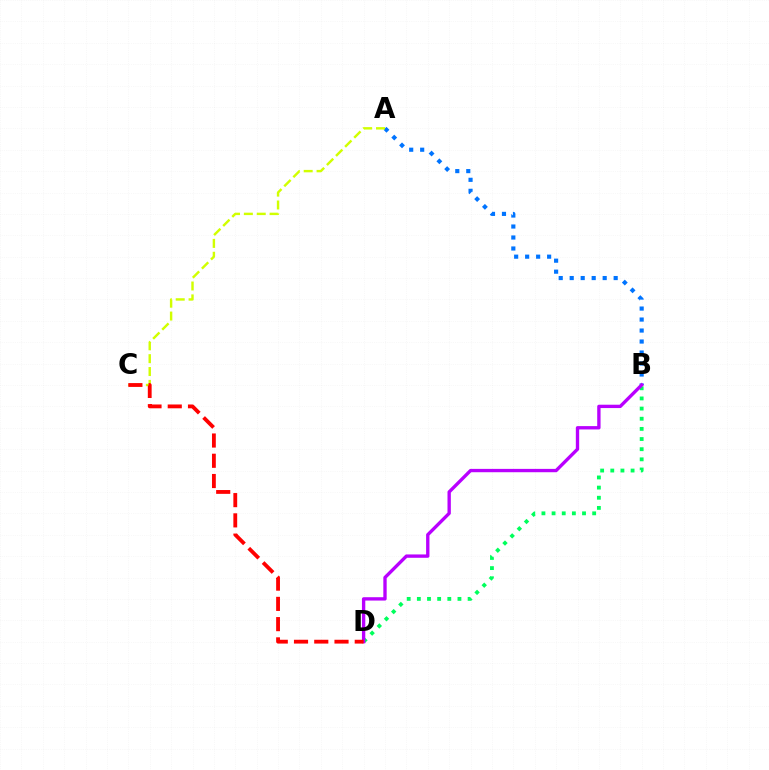{('A', 'B'): [{'color': '#0074ff', 'line_style': 'dotted', 'thickness': 2.99}], ('B', 'D'): [{'color': '#00ff5c', 'line_style': 'dotted', 'thickness': 2.76}, {'color': '#b900ff', 'line_style': 'solid', 'thickness': 2.41}], ('A', 'C'): [{'color': '#d1ff00', 'line_style': 'dashed', 'thickness': 1.75}], ('C', 'D'): [{'color': '#ff0000', 'line_style': 'dashed', 'thickness': 2.75}]}